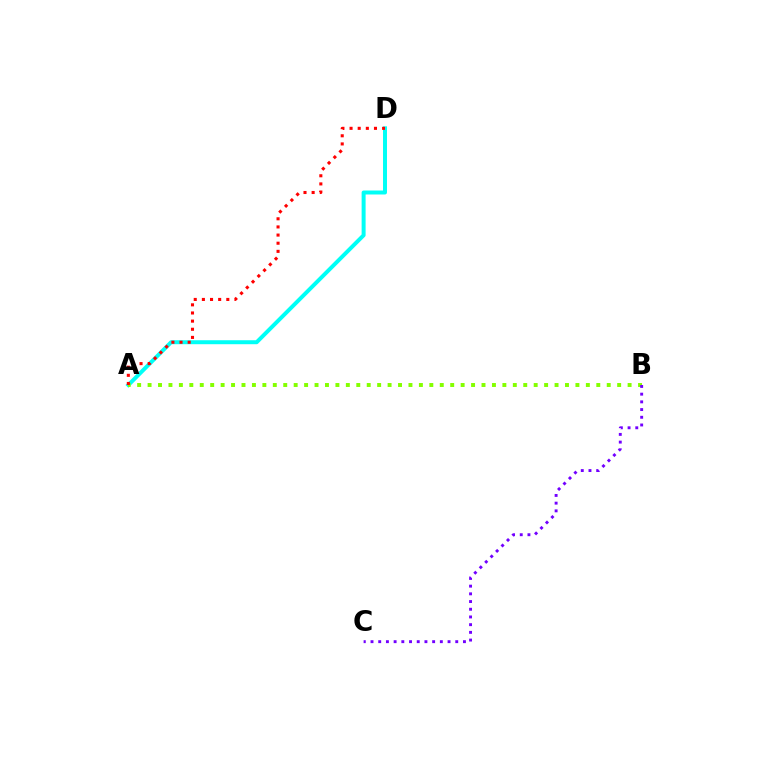{('A', 'D'): [{'color': '#00fff6', 'line_style': 'solid', 'thickness': 2.86}, {'color': '#ff0000', 'line_style': 'dotted', 'thickness': 2.21}], ('A', 'B'): [{'color': '#84ff00', 'line_style': 'dotted', 'thickness': 2.84}], ('B', 'C'): [{'color': '#7200ff', 'line_style': 'dotted', 'thickness': 2.09}]}